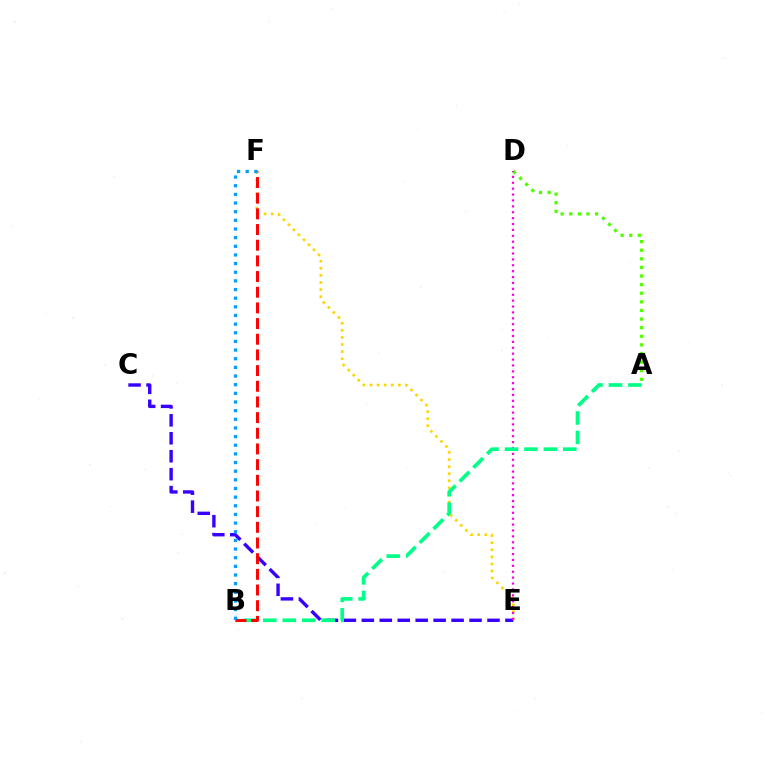{('E', 'F'): [{'color': '#ffd500', 'line_style': 'dotted', 'thickness': 1.93}], ('A', 'D'): [{'color': '#4fff00', 'line_style': 'dotted', 'thickness': 2.34}], ('C', 'E'): [{'color': '#3700ff', 'line_style': 'dashed', 'thickness': 2.44}], ('D', 'E'): [{'color': '#ff00ed', 'line_style': 'dotted', 'thickness': 1.6}], ('A', 'B'): [{'color': '#00ff86', 'line_style': 'dashed', 'thickness': 2.64}], ('B', 'F'): [{'color': '#ff0000', 'line_style': 'dashed', 'thickness': 2.13}, {'color': '#009eff', 'line_style': 'dotted', 'thickness': 2.35}]}